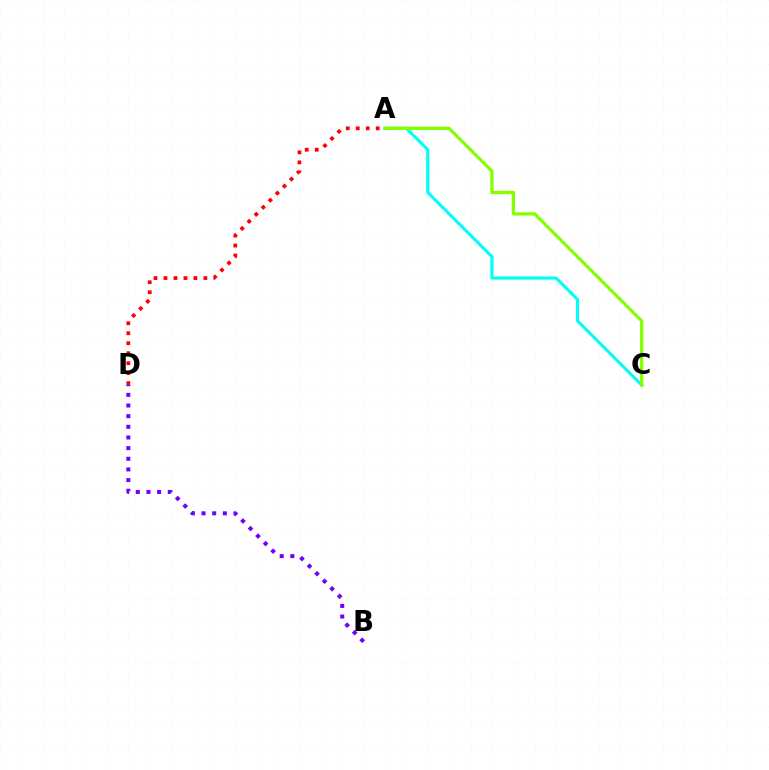{('B', 'D'): [{'color': '#7200ff', 'line_style': 'dotted', 'thickness': 2.9}], ('A', 'C'): [{'color': '#00fff6', 'line_style': 'solid', 'thickness': 2.24}, {'color': '#84ff00', 'line_style': 'solid', 'thickness': 2.36}], ('A', 'D'): [{'color': '#ff0000', 'line_style': 'dotted', 'thickness': 2.71}]}